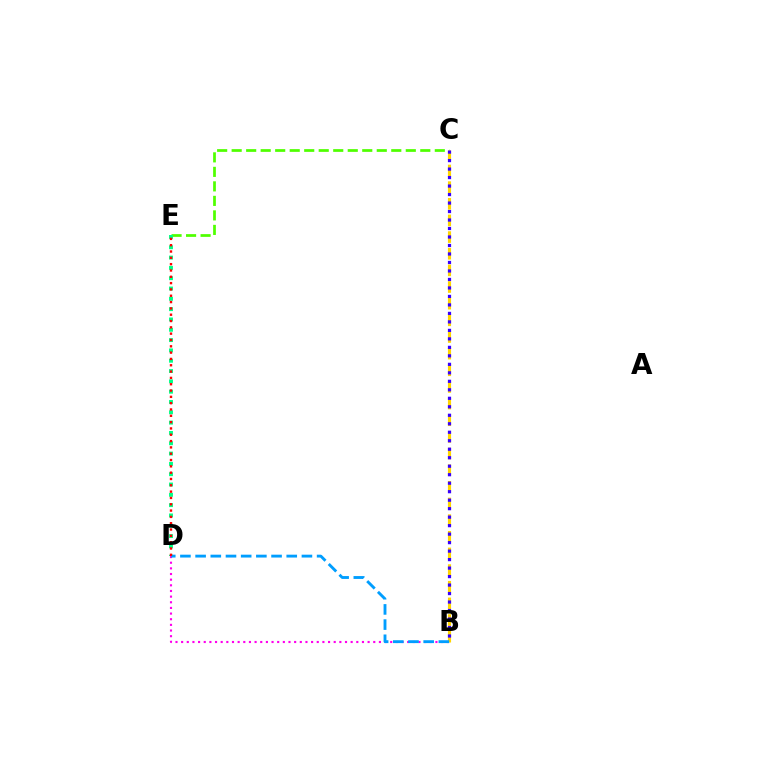{('B', 'C'): [{'color': '#ffd500', 'line_style': 'dashed', 'thickness': 2.26}, {'color': '#3700ff', 'line_style': 'dotted', 'thickness': 2.31}], ('B', 'D'): [{'color': '#ff00ed', 'line_style': 'dotted', 'thickness': 1.54}, {'color': '#009eff', 'line_style': 'dashed', 'thickness': 2.06}], ('C', 'E'): [{'color': '#4fff00', 'line_style': 'dashed', 'thickness': 1.97}], ('D', 'E'): [{'color': '#00ff86', 'line_style': 'dotted', 'thickness': 2.8}, {'color': '#ff0000', 'line_style': 'dotted', 'thickness': 1.72}]}